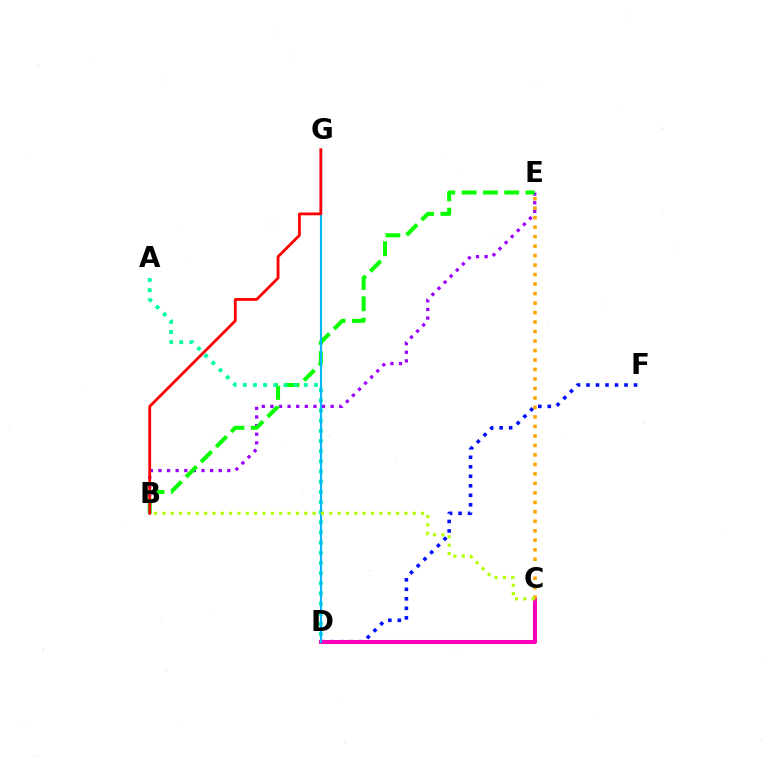{('B', 'E'): [{'color': '#9b00ff', 'line_style': 'dotted', 'thickness': 2.34}, {'color': '#08ff00', 'line_style': 'dashed', 'thickness': 2.89}], ('D', 'F'): [{'color': '#0010ff', 'line_style': 'dotted', 'thickness': 2.58}], ('A', 'D'): [{'color': '#00ff9d', 'line_style': 'dotted', 'thickness': 2.76}], ('C', 'D'): [{'color': '#ff00bd', 'line_style': 'solid', 'thickness': 2.9}], ('C', 'E'): [{'color': '#ffa500', 'line_style': 'dotted', 'thickness': 2.58}], ('D', 'G'): [{'color': '#00b5ff', 'line_style': 'solid', 'thickness': 1.56}], ('B', 'C'): [{'color': '#b3ff00', 'line_style': 'dotted', 'thickness': 2.27}], ('B', 'G'): [{'color': '#ff0000', 'line_style': 'solid', 'thickness': 2.0}]}